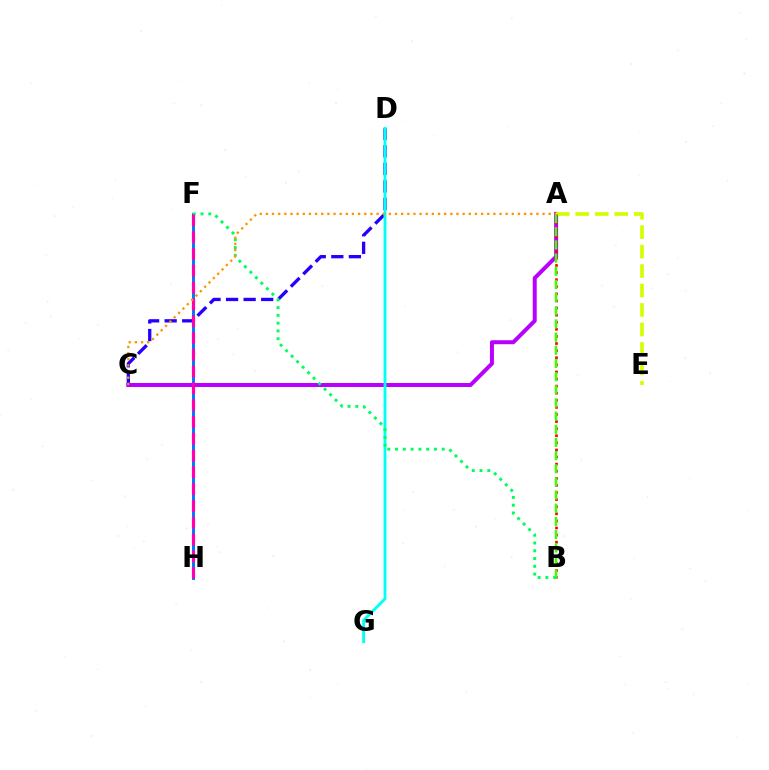{('A', 'C'): [{'color': '#b900ff', 'line_style': 'solid', 'thickness': 2.87}, {'color': '#ff9400', 'line_style': 'dotted', 'thickness': 1.67}], ('F', 'H'): [{'color': '#0074ff', 'line_style': 'solid', 'thickness': 2.1}, {'color': '#ff00ac', 'line_style': 'dashed', 'thickness': 2.28}], ('C', 'D'): [{'color': '#2500ff', 'line_style': 'dashed', 'thickness': 2.39}], ('D', 'G'): [{'color': '#00fff6', 'line_style': 'solid', 'thickness': 2.06}], ('A', 'E'): [{'color': '#d1ff00', 'line_style': 'dashed', 'thickness': 2.64}], ('A', 'B'): [{'color': '#ff0000', 'line_style': 'dotted', 'thickness': 1.93}, {'color': '#3dff00', 'line_style': 'dashed', 'thickness': 1.79}], ('B', 'F'): [{'color': '#00ff5c', 'line_style': 'dotted', 'thickness': 2.11}]}